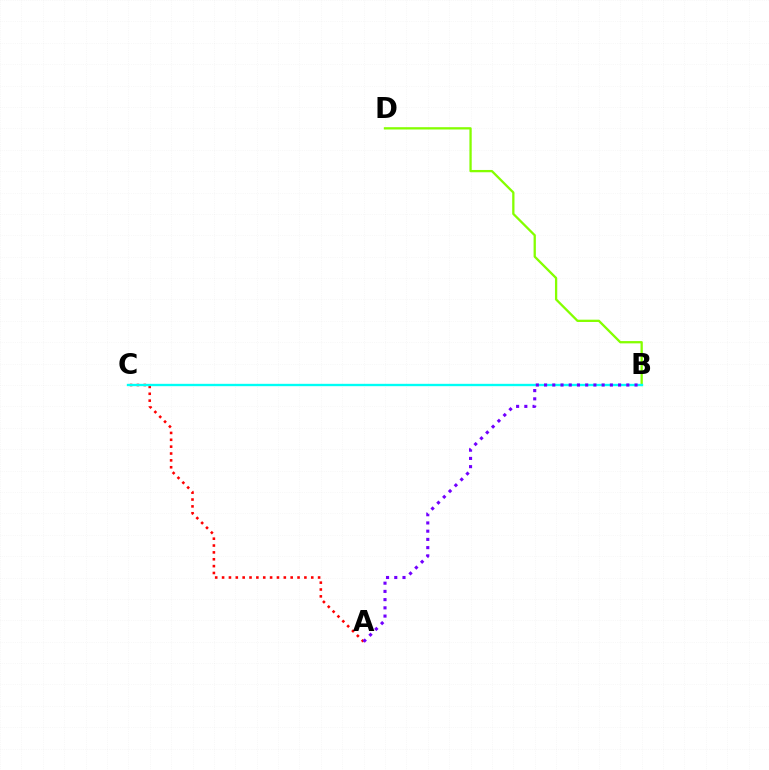{('A', 'C'): [{'color': '#ff0000', 'line_style': 'dotted', 'thickness': 1.86}], ('B', 'D'): [{'color': '#84ff00', 'line_style': 'solid', 'thickness': 1.65}], ('B', 'C'): [{'color': '#00fff6', 'line_style': 'solid', 'thickness': 1.69}], ('A', 'B'): [{'color': '#7200ff', 'line_style': 'dotted', 'thickness': 2.23}]}